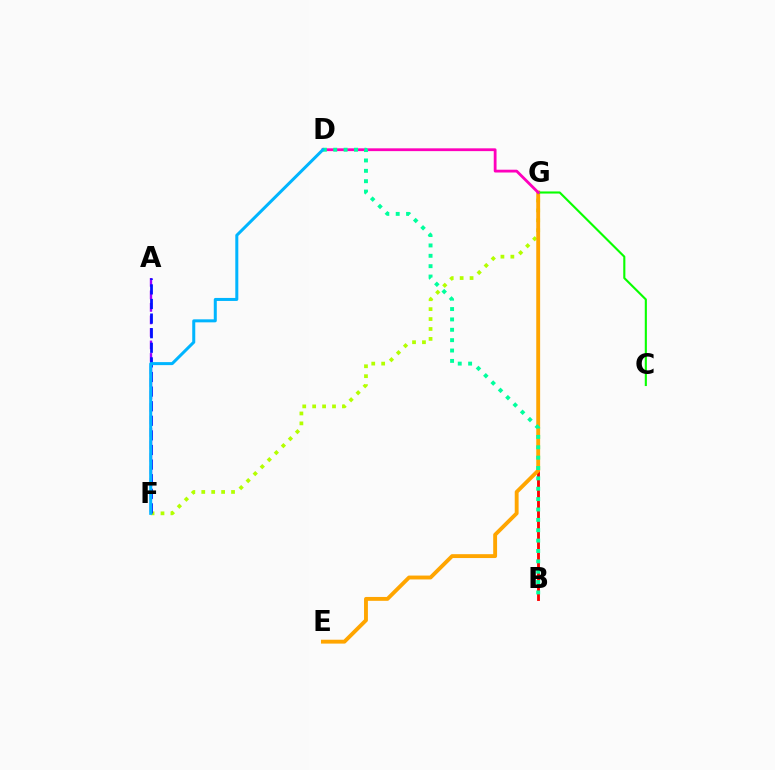{('F', 'G'): [{'color': '#b3ff00', 'line_style': 'dotted', 'thickness': 2.7}], ('B', 'G'): [{'color': '#ff0000', 'line_style': 'solid', 'thickness': 2.05}], ('A', 'F'): [{'color': '#9b00ff', 'line_style': 'dashed', 'thickness': 1.7}, {'color': '#0010ff', 'line_style': 'dashed', 'thickness': 1.98}], ('E', 'G'): [{'color': '#ffa500', 'line_style': 'solid', 'thickness': 2.79}], ('C', 'G'): [{'color': '#08ff00', 'line_style': 'solid', 'thickness': 1.52}], ('D', 'G'): [{'color': '#ff00bd', 'line_style': 'solid', 'thickness': 2.02}], ('B', 'D'): [{'color': '#00ff9d', 'line_style': 'dotted', 'thickness': 2.82}], ('D', 'F'): [{'color': '#00b5ff', 'line_style': 'solid', 'thickness': 2.17}]}